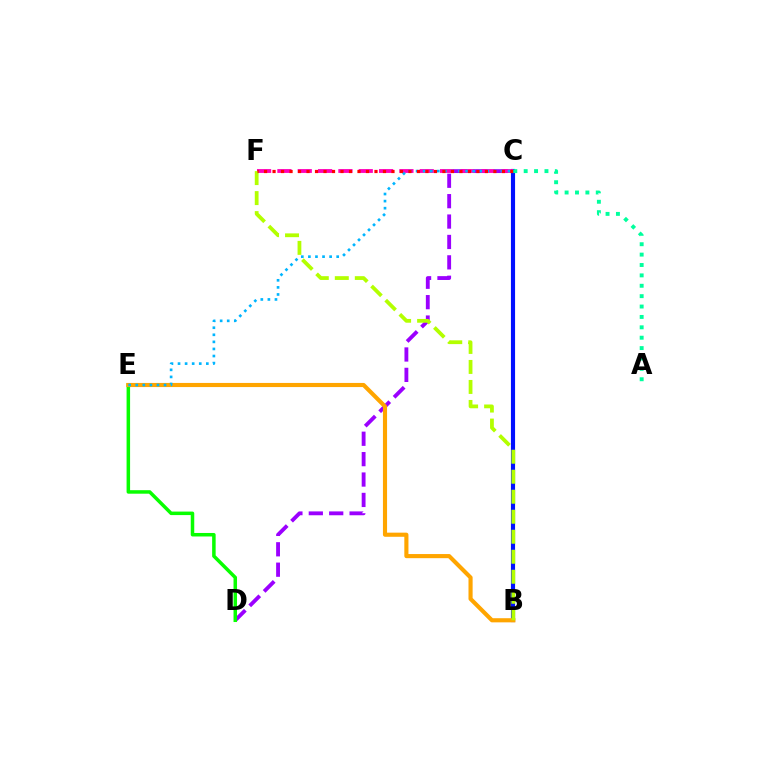{('B', 'C'): [{'color': '#0010ff', 'line_style': 'solid', 'thickness': 2.98}], ('C', 'D'): [{'color': '#9b00ff', 'line_style': 'dashed', 'thickness': 2.77}], ('C', 'F'): [{'color': '#ff00bd', 'line_style': 'dashed', 'thickness': 2.76}, {'color': '#ff0000', 'line_style': 'dotted', 'thickness': 2.31}], ('D', 'E'): [{'color': '#08ff00', 'line_style': 'solid', 'thickness': 2.53}], ('B', 'E'): [{'color': '#ffa500', 'line_style': 'solid', 'thickness': 2.97}], ('C', 'E'): [{'color': '#00b5ff', 'line_style': 'dotted', 'thickness': 1.92}], ('B', 'F'): [{'color': '#b3ff00', 'line_style': 'dashed', 'thickness': 2.72}], ('A', 'C'): [{'color': '#00ff9d', 'line_style': 'dotted', 'thickness': 2.82}]}